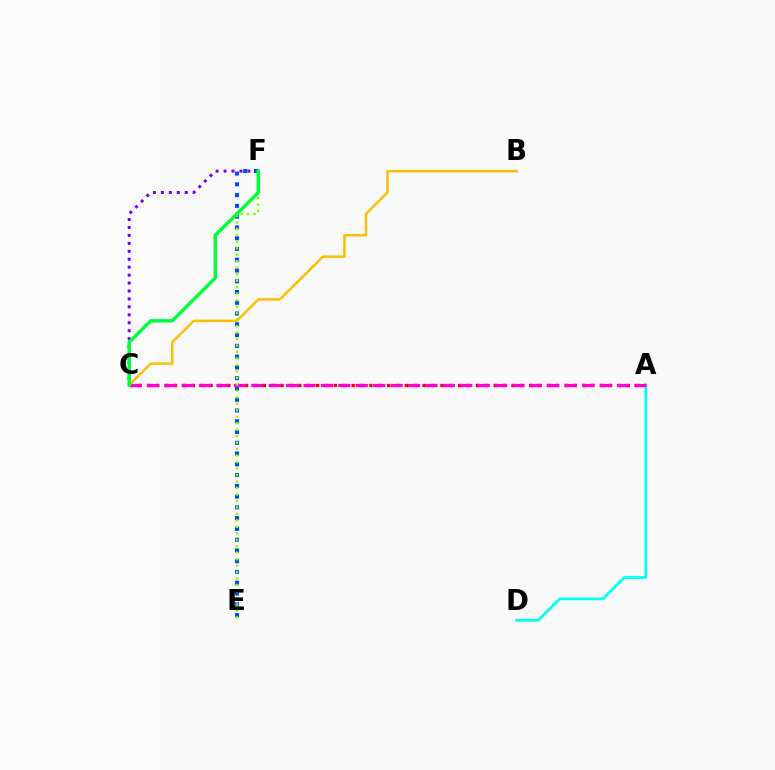{('C', 'F'): [{'color': '#7200ff', 'line_style': 'dotted', 'thickness': 2.16}, {'color': '#00ff39', 'line_style': 'solid', 'thickness': 2.47}], ('A', 'C'): [{'color': '#ff0000', 'line_style': 'dotted', 'thickness': 2.41}, {'color': '#ff00cf', 'line_style': 'dashed', 'thickness': 2.37}], ('A', 'D'): [{'color': '#00fff6', 'line_style': 'solid', 'thickness': 1.97}], ('E', 'F'): [{'color': '#004bff', 'line_style': 'dotted', 'thickness': 2.93}, {'color': '#84ff00', 'line_style': 'dotted', 'thickness': 1.76}], ('B', 'C'): [{'color': '#ffbd00', 'line_style': 'solid', 'thickness': 1.78}]}